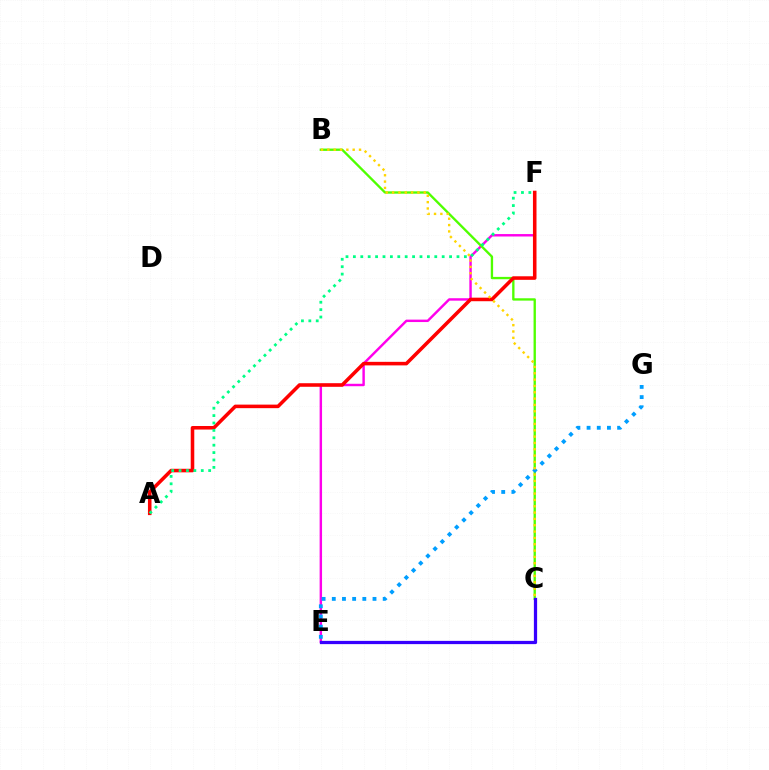{('E', 'F'): [{'color': '#ff00ed', 'line_style': 'solid', 'thickness': 1.75}], ('B', 'C'): [{'color': '#4fff00', 'line_style': 'solid', 'thickness': 1.68}, {'color': '#ffd500', 'line_style': 'dotted', 'thickness': 1.72}], ('A', 'F'): [{'color': '#ff0000', 'line_style': 'solid', 'thickness': 2.56}, {'color': '#00ff86', 'line_style': 'dotted', 'thickness': 2.01}], ('E', 'G'): [{'color': '#009eff', 'line_style': 'dotted', 'thickness': 2.77}], ('C', 'E'): [{'color': '#3700ff', 'line_style': 'solid', 'thickness': 2.34}]}